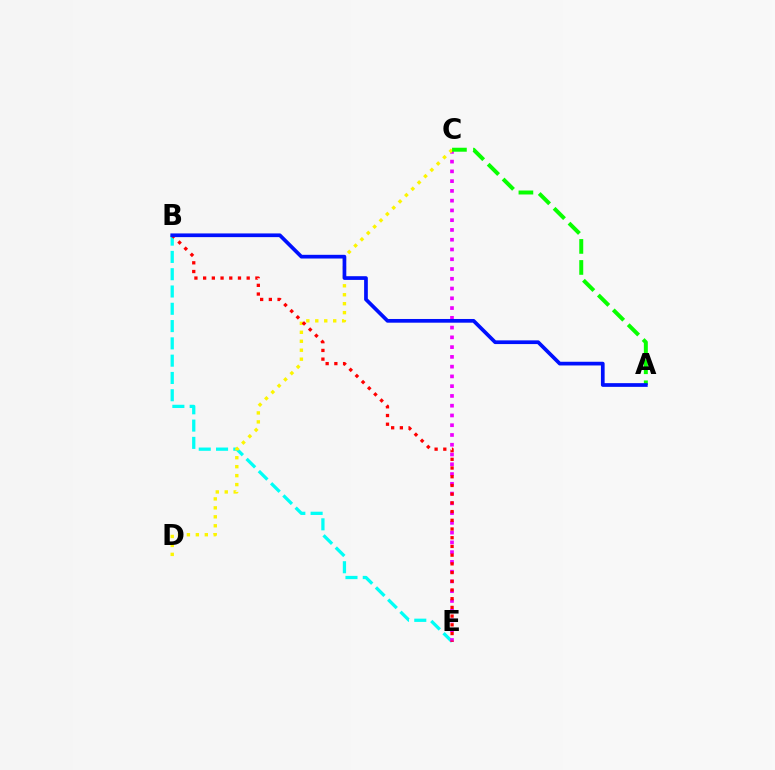{('B', 'E'): [{'color': '#00fff6', 'line_style': 'dashed', 'thickness': 2.35}, {'color': '#ff0000', 'line_style': 'dotted', 'thickness': 2.37}], ('C', 'E'): [{'color': '#ee00ff', 'line_style': 'dotted', 'thickness': 2.65}], ('C', 'D'): [{'color': '#fcf500', 'line_style': 'dotted', 'thickness': 2.43}], ('A', 'C'): [{'color': '#08ff00', 'line_style': 'dashed', 'thickness': 2.86}], ('A', 'B'): [{'color': '#0010ff', 'line_style': 'solid', 'thickness': 2.67}]}